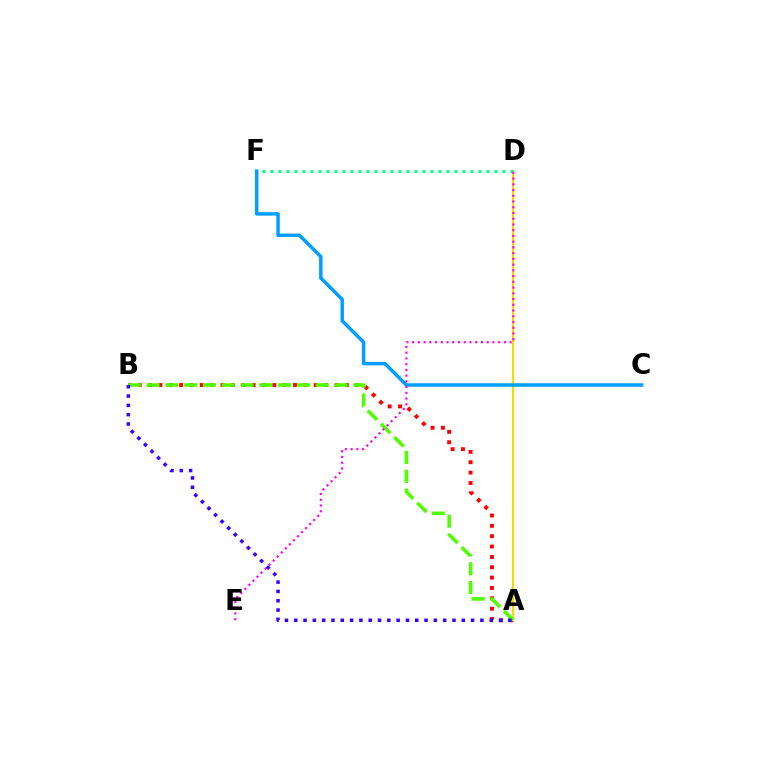{('A', 'B'): [{'color': '#ff0000', 'line_style': 'dotted', 'thickness': 2.81}, {'color': '#4fff00', 'line_style': 'dashed', 'thickness': 2.55}, {'color': '#3700ff', 'line_style': 'dotted', 'thickness': 2.53}], ('A', 'D'): [{'color': '#ffd500', 'line_style': 'solid', 'thickness': 1.61}], ('D', 'F'): [{'color': '#00ff86', 'line_style': 'dotted', 'thickness': 2.17}], ('C', 'F'): [{'color': '#009eff', 'line_style': 'solid', 'thickness': 2.5}], ('D', 'E'): [{'color': '#ff00ed', 'line_style': 'dotted', 'thickness': 1.56}]}